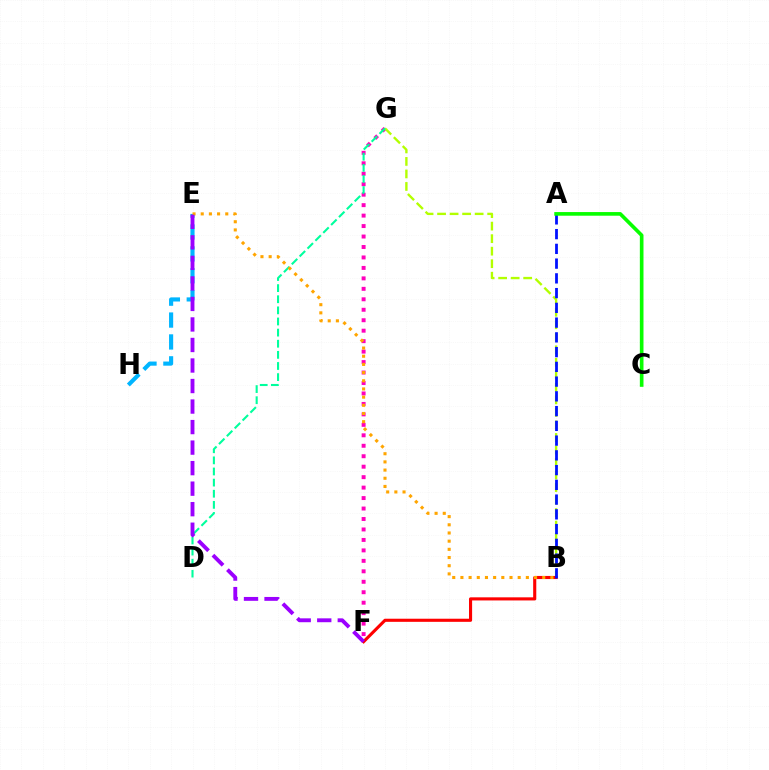{('F', 'G'): [{'color': '#ff00bd', 'line_style': 'dotted', 'thickness': 2.84}], ('B', 'G'): [{'color': '#b3ff00', 'line_style': 'dashed', 'thickness': 1.7}], ('D', 'G'): [{'color': '#00ff9d', 'line_style': 'dashed', 'thickness': 1.51}], ('E', 'H'): [{'color': '#00b5ff', 'line_style': 'dashed', 'thickness': 2.97}], ('B', 'F'): [{'color': '#ff0000', 'line_style': 'solid', 'thickness': 2.24}], ('A', 'B'): [{'color': '#0010ff', 'line_style': 'dashed', 'thickness': 2.0}], ('A', 'C'): [{'color': '#08ff00', 'line_style': 'solid', 'thickness': 2.62}], ('B', 'E'): [{'color': '#ffa500', 'line_style': 'dotted', 'thickness': 2.22}], ('E', 'F'): [{'color': '#9b00ff', 'line_style': 'dashed', 'thickness': 2.79}]}